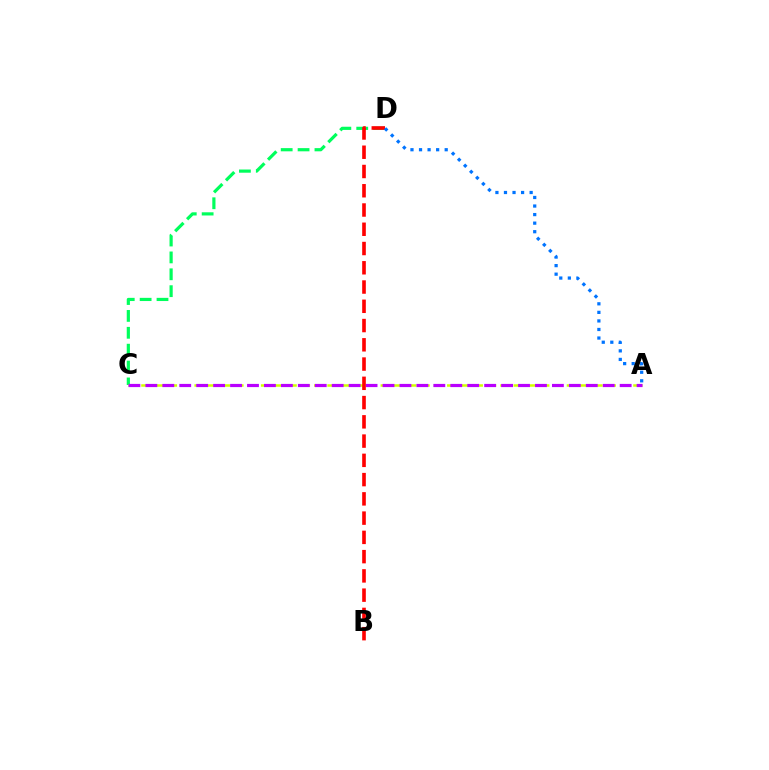{('C', 'D'): [{'color': '#00ff5c', 'line_style': 'dashed', 'thickness': 2.29}], ('A', 'C'): [{'color': '#d1ff00', 'line_style': 'dashed', 'thickness': 1.81}, {'color': '#b900ff', 'line_style': 'dashed', 'thickness': 2.3}], ('B', 'D'): [{'color': '#ff0000', 'line_style': 'dashed', 'thickness': 2.62}], ('A', 'D'): [{'color': '#0074ff', 'line_style': 'dotted', 'thickness': 2.32}]}